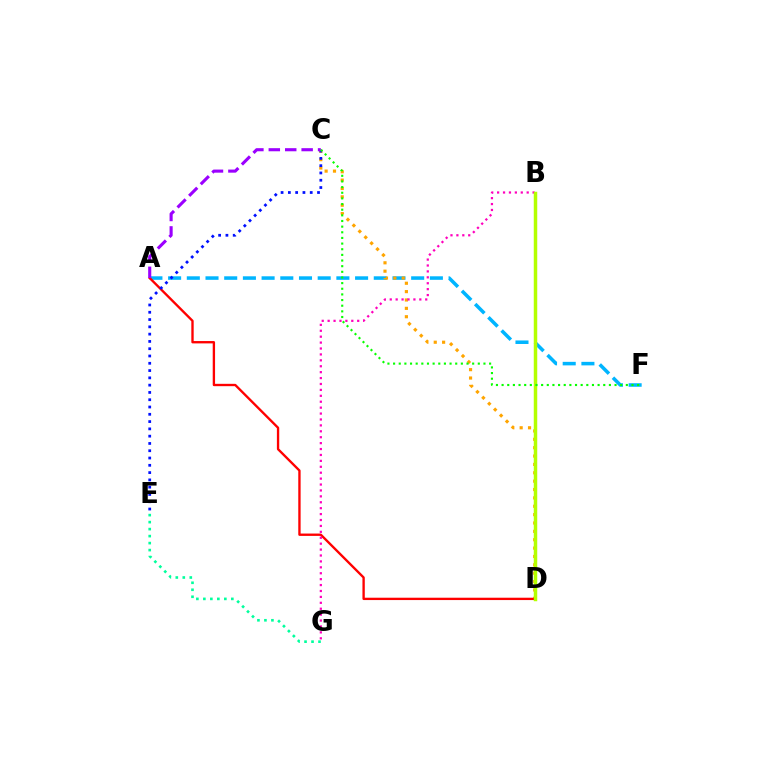{('A', 'F'): [{'color': '#00b5ff', 'line_style': 'dashed', 'thickness': 2.54}], ('C', 'D'): [{'color': '#ffa500', 'line_style': 'dotted', 'thickness': 2.27}], ('E', 'G'): [{'color': '#00ff9d', 'line_style': 'dotted', 'thickness': 1.9}], ('A', 'D'): [{'color': '#ff0000', 'line_style': 'solid', 'thickness': 1.69}], ('C', 'E'): [{'color': '#0010ff', 'line_style': 'dotted', 'thickness': 1.98}], ('A', 'C'): [{'color': '#9b00ff', 'line_style': 'dashed', 'thickness': 2.23}], ('B', 'G'): [{'color': '#ff00bd', 'line_style': 'dotted', 'thickness': 1.61}], ('B', 'D'): [{'color': '#b3ff00', 'line_style': 'solid', 'thickness': 2.5}], ('C', 'F'): [{'color': '#08ff00', 'line_style': 'dotted', 'thickness': 1.53}]}